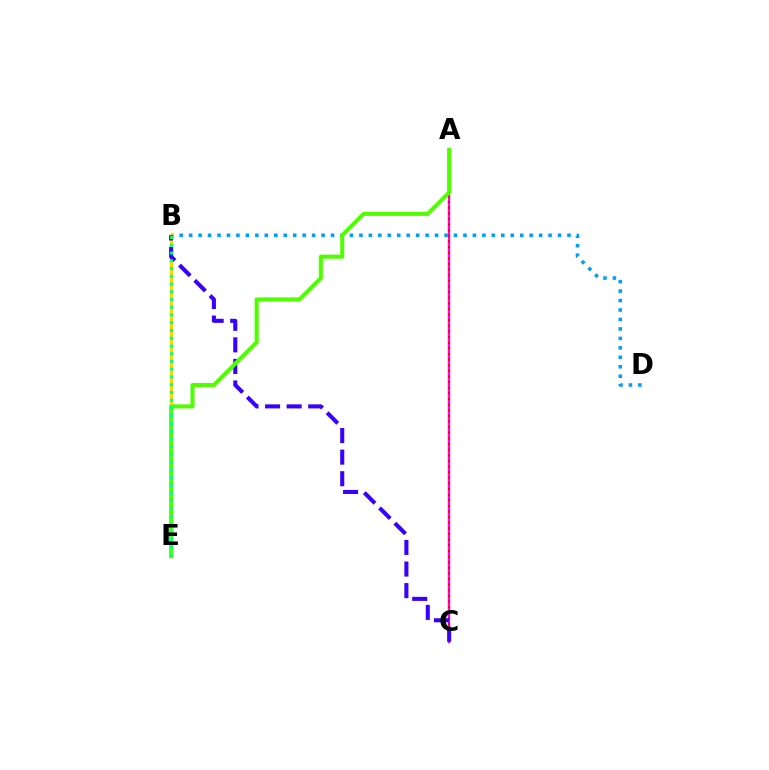{('B', 'D'): [{'color': '#009eff', 'line_style': 'dotted', 'thickness': 2.57}], ('A', 'C'): [{'color': '#ff00ed', 'line_style': 'solid', 'thickness': 1.7}, {'color': '#ff0000', 'line_style': 'dotted', 'thickness': 1.53}], ('B', 'E'): [{'color': '#ffd500', 'line_style': 'solid', 'thickness': 2.52}, {'color': '#00ff86', 'line_style': 'dotted', 'thickness': 2.1}], ('B', 'C'): [{'color': '#3700ff', 'line_style': 'dashed', 'thickness': 2.93}], ('A', 'E'): [{'color': '#4fff00', 'line_style': 'solid', 'thickness': 2.92}]}